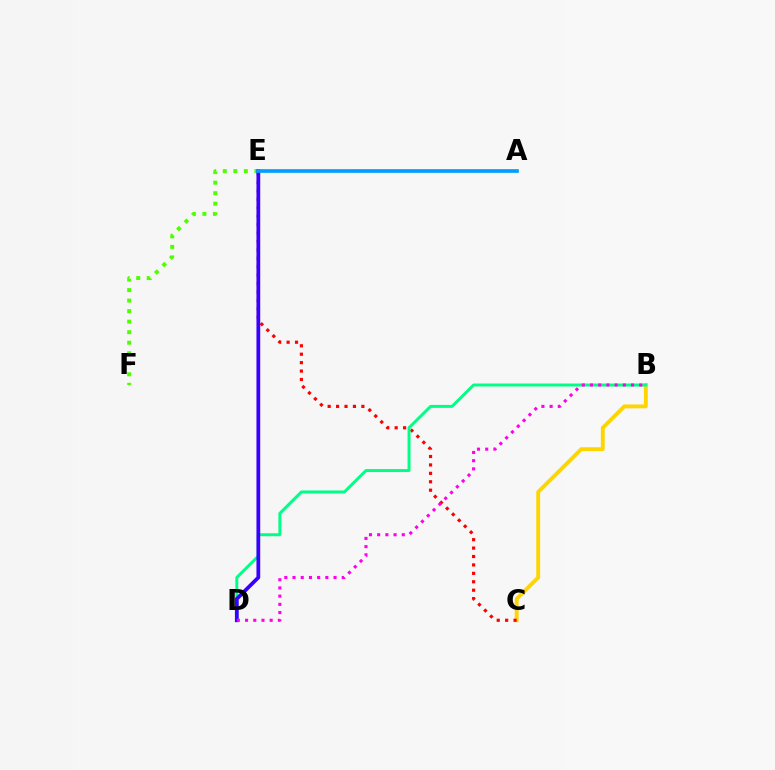{('E', 'F'): [{'color': '#4fff00', 'line_style': 'dotted', 'thickness': 2.86}], ('B', 'C'): [{'color': '#ffd500', 'line_style': 'solid', 'thickness': 2.78}], ('C', 'E'): [{'color': '#ff0000', 'line_style': 'dotted', 'thickness': 2.29}], ('B', 'D'): [{'color': '#00ff86', 'line_style': 'solid', 'thickness': 2.14}, {'color': '#ff00ed', 'line_style': 'dotted', 'thickness': 2.23}], ('D', 'E'): [{'color': '#3700ff', 'line_style': 'solid', 'thickness': 2.71}], ('A', 'E'): [{'color': '#009eff', 'line_style': 'solid', 'thickness': 2.64}]}